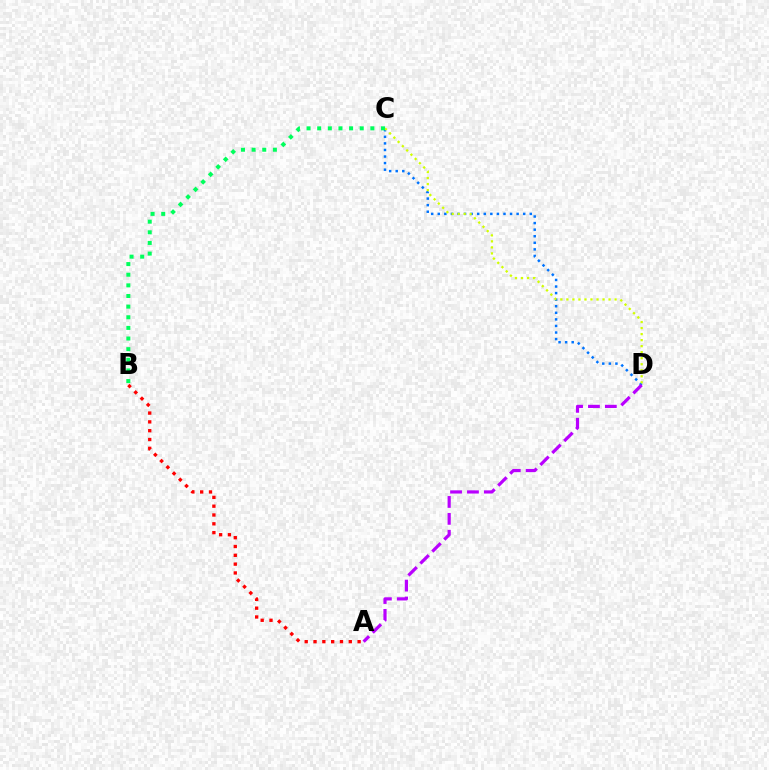{('C', 'D'): [{'color': '#0074ff', 'line_style': 'dotted', 'thickness': 1.79}, {'color': '#d1ff00', 'line_style': 'dotted', 'thickness': 1.64}], ('A', 'D'): [{'color': '#b900ff', 'line_style': 'dashed', 'thickness': 2.3}], ('A', 'B'): [{'color': '#ff0000', 'line_style': 'dotted', 'thickness': 2.4}], ('B', 'C'): [{'color': '#00ff5c', 'line_style': 'dotted', 'thickness': 2.89}]}